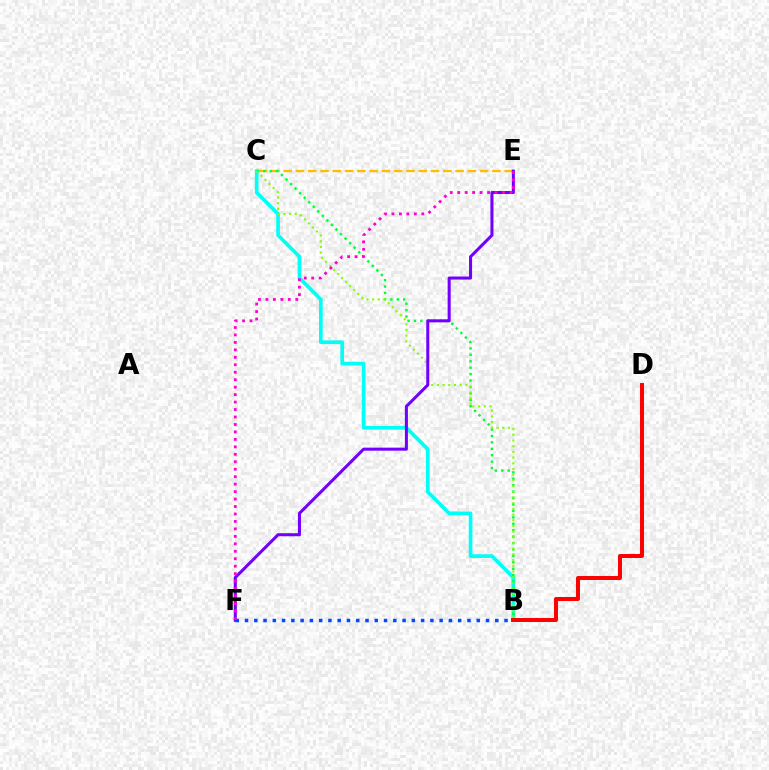{('B', 'C'): [{'color': '#00fff6', 'line_style': 'solid', 'thickness': 2.64}, {'color': '#00ff39', 'line_style': 'dotted', 'thickness': 1.75}, {'color': '#84ff00', 'line_style': 'dotted', 'thickness': 1.55}], ('C', 'E'): [{'color': '#ffbd00', 'line_style': 'dashed', 'thickness': 1.67}], ('B', 'D'): [{'color': '#ff0000', 'line_style': 'solid', 'thickness': 2.86}], ('E', 'F'): [{'color': '#7200ff', 'line_style': 'solid', 'thickness': 2.19}, {'color': '#ff00cf', 'line_style': 'dotted', 'thickness': 2.03}], ('B', 'F'): [{'color': '#004bff', 'line_style': 'dotted', 'thickness': 2.52}]}